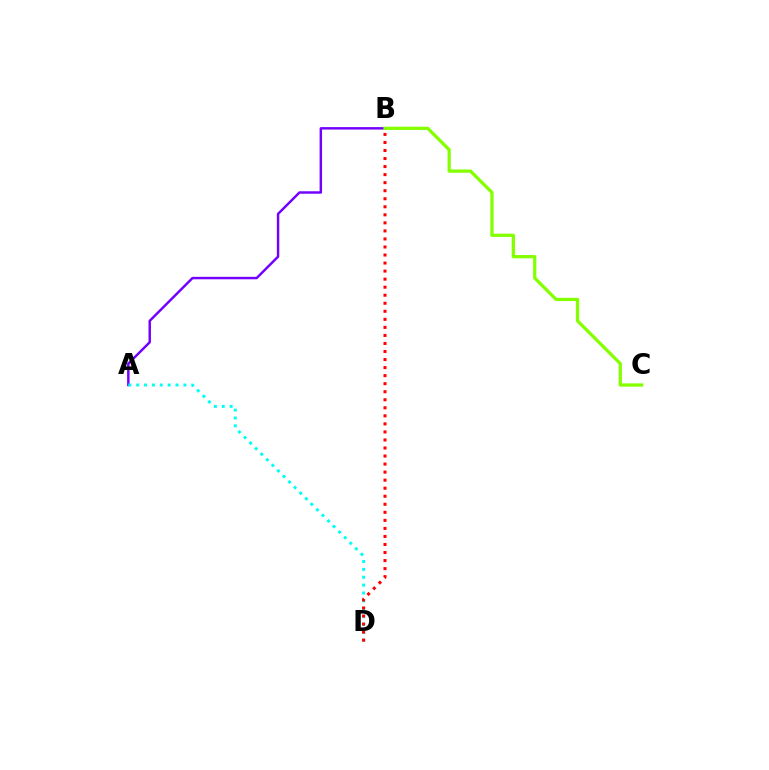{('A', 'B'): [{'color': '#7200ff', 'line_style': 'solid', 'thickness': 1.77}], ('A', 'D'): [{'color': '#00fff6', 'line_style': 'dotted', 'thickness': 2.14}], ('B', 'C'): [{'color': '#84ff00', 'line_style': 'solid', 'thickness': 2.35}], ('B', 'D'): [{'color': '#ff0000', 'line_style': 'dotted', 'thickness': 2.18}]}